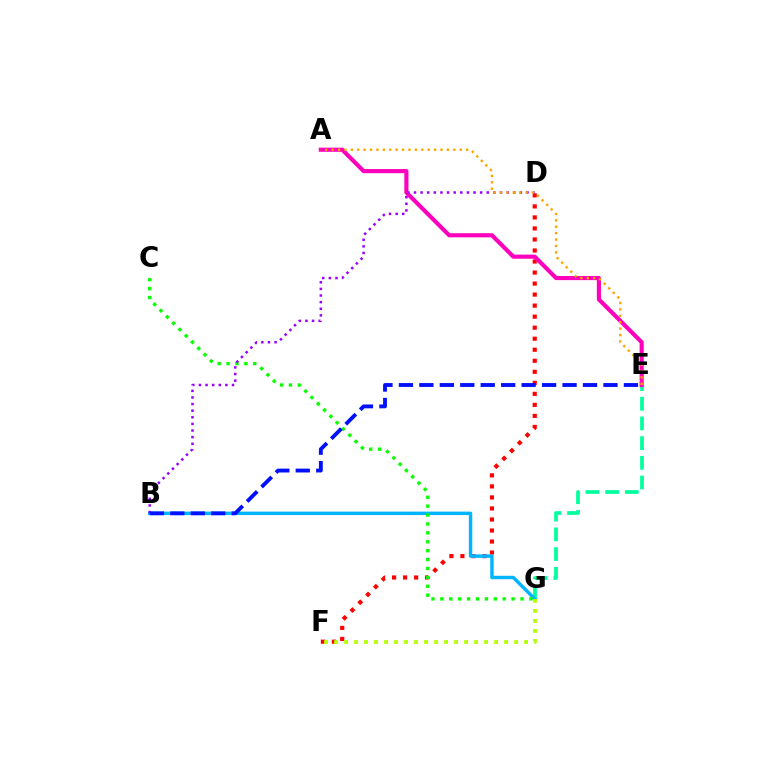{('D', 'F'): [{'color': '#ff0000', 'line_style': 'dotted', 'thickness': 3.0}], ('E', 'G'): [{'color': '#00ff9d', 'line_style': 'dashed', 'thickness': 2.68}], ('B', 'G'): [{'color': '#00b5ff', 'line_style': 'solid', 'thickness': 2.46}], ('F', 'G'): [{'color': '#b3ff00', 'line_style': 'dotted', 'thickness': 2.72}], ('C', 'G'): [{'color': '#08ff00', 'line_style': 'dotted', 'thickness': 2.42}], ('A', 'E'): [{'color': '#ff00bd', 'line_style': 'solid', 'thickness': 2.97}, {'color': '#ffa500', 'line_style': 'dotted', 'thickness': 1.74}], ('B', 'D'): [{'color': '#9b00ff', 'line_style': 'dotted', 'thickness': 1.8}], ('B', 'E'): [{'color': '#0010ff', 'line_style': 'dashed', 'thickness': 2.78}]}